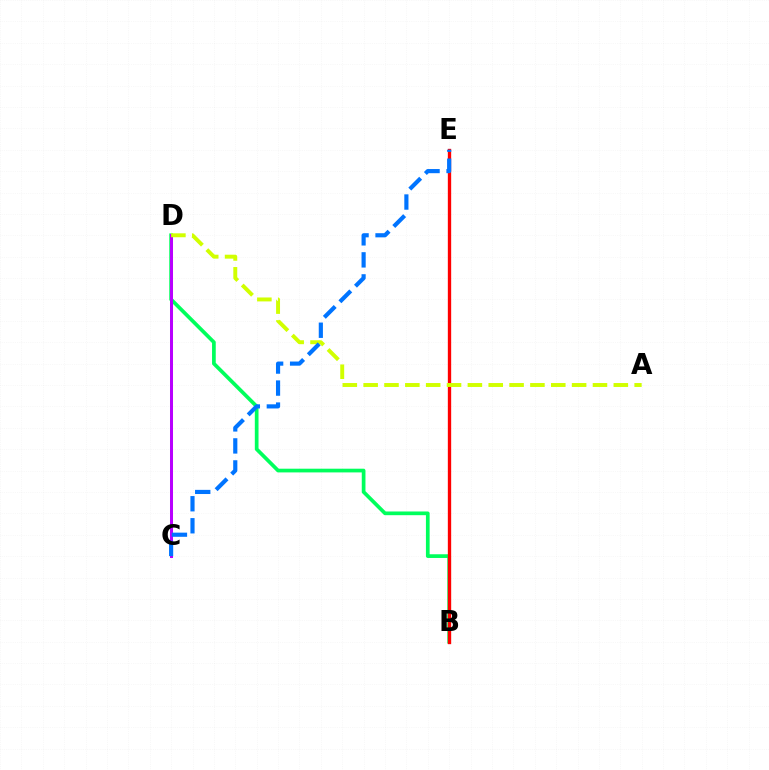{('B', 'D'): [{'color': '#00ff5c', 'line_style': 'solid', 'thickness': 2.67}], ('C', 'D'): [{'color': '#b900ff', 'line_style': 'solid', 'thickness': 2.17}], ('B', 'E'): [{'color': '#ff0000', 'line_style': 'solid', 'thickness': 2.4}], ('A', 'D'): [{'color': '#d1ff00', 'line_style': 'dashed', 'thickness': 2.83}], ('C', 'E'): [{'color': '#0074ff', 'line_style': 'dashed', 'thickness': 2.99}]}